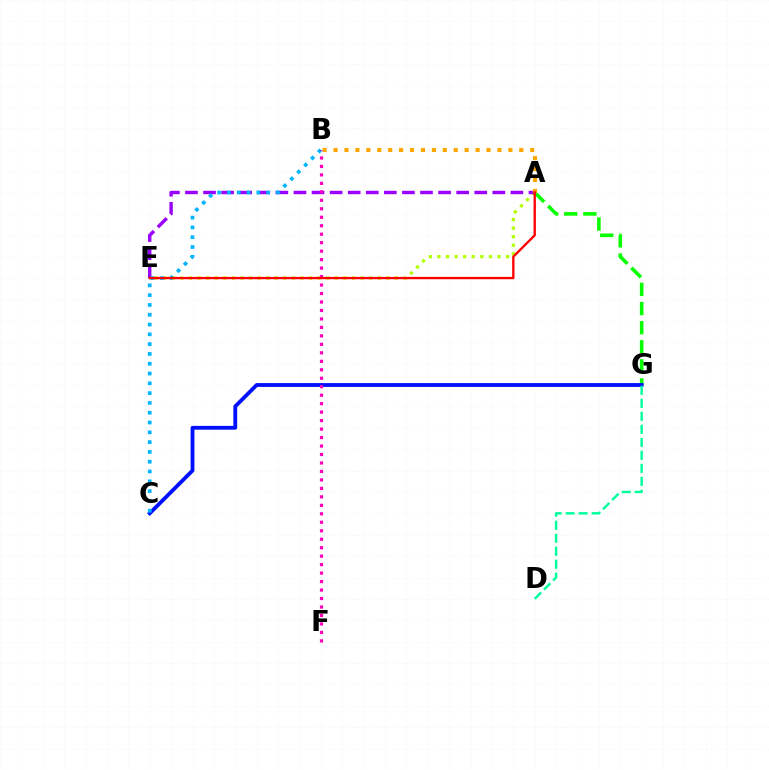{('A', 'E'): [{'color': '#b3ff00', 'line_style': 'dotted', 'thickness': 2.33}, {'color': '#9b00ff', 'line_style': 'dashed', 'thickness': 2.46}, {'color': '#ff0000', 'line_style': 'solid', 'thickness': 1.68}], ('A', 'G'): [{'color': '#08ff00', 'line_style': 'dashed', 'thickness': 2.6}], ('A', 'B'): [{'color': '#ffa500', 'line_style': 'dotted', 'thickness': 2.97}], ('C', 'G'): [{'color': '#0010ff', 'line_style': 'solid', 'thickness': 2.75}], ('B', 'C'): [{'color': '#00b5ff', 'line_style': 'dotted', 'thickness': 2.66}], ('B', 'F'): [{'color': '#ff00bd', 'line_style': 'dotted', 'thickness': 2.3}], ('D', 'G'): [{'color': '#00ff9d', 'line_style': 'dashed', 'thickness': 1.77}]}